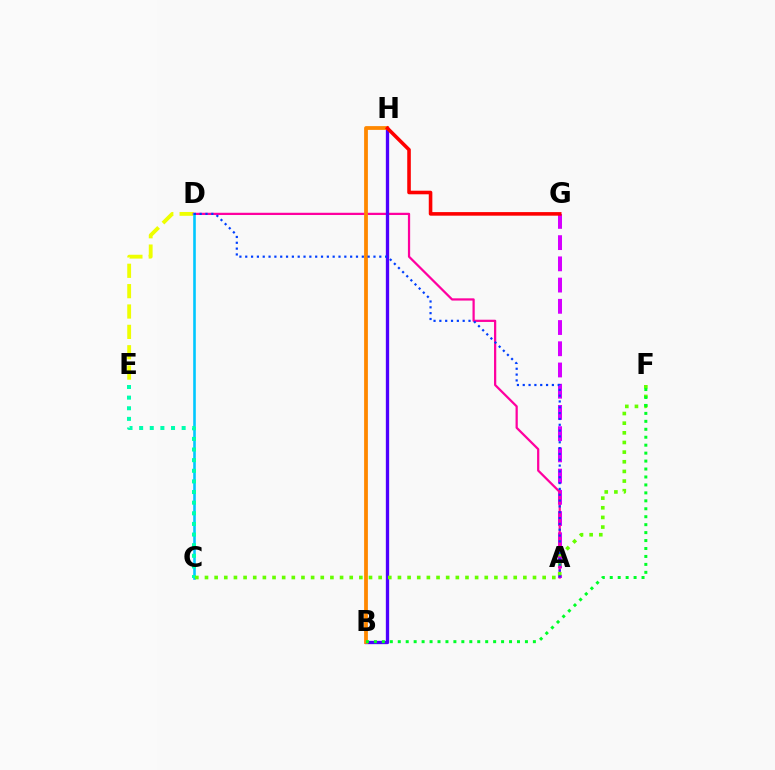{('A', 'G'): [{'color': '#d600ff', 'line_style': 'dashed', 'thickness': 2.88}], ('D', 'E'): [{'color': '#eeff00', 'line_style': 'dashed', 'thickness': 2.77}], ('A', 'D'): [{'color': '#ff00a0', 'line_style': 'solid', 'thickness': 1.61}, {'color': '#003fff', 'line_style': 'dotted', 'thickness': 1.58}], ('B', 'H'): [{'color': '#4f00ff', 'line_style': 'solid', 'thickness': 2.39}, {'color': '#ff8800', 'line_style': 'solid', 'thickness': 2.72}], ('C', 'D'): [{'color': '#00c7ff', 'line_style': 'solid', 'thickness': 1.88}], ('C', 'E'): [{'color': '#00ffaf', 'line_style': 'dotted', 'thickness': 2.89}], ('C', 'F'): [{'color': '#66ff00', 'line_style': 'dotted', 'thickness': 2.62}], ('B', 'F'): [{'color': '#00ff27', 'line_style': 'dotted', 'thickness': 2.16}], ('G', 'H'): [{'color': '#ff0000', 'line_style': 'solid', 'thickness': 2.58}]}